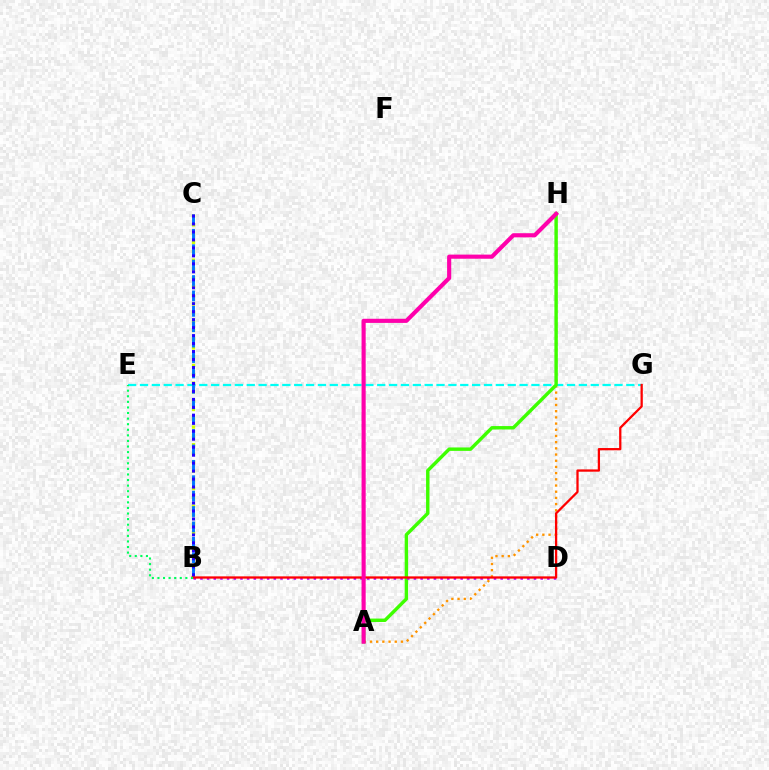{('A', 'H'): [{'color': '#ff9400', 'line_style': 'dotted', 'thickness': 1.68}, {'color': '#3dff00', 'line_style': 'solid', 'thickness': 2.46}, {'color': '#ff00ac', 'line_style': 'solid', 'thickness': 2.97}], ('E', 'G'): [{'color': '#00fff6', 'line_style': 'dashed', 'thickness': 1.61}], ('B', 'C'): [{'color': '#d1ff00', 'line_style': 'dotted', 'thickness': 2.39}, {'color': '#0074ff', 'line_style': 'dashed', 'thickness': 2.09}, {'color': '#2500ff', 'line_style': 'dotted', 'thickness': 2.17}], ('B', 'D'): [{'color': '#b900ff', 'line_style': 'dotted', 'thickness': 1.81}], ('B', 'G'): [{'color': '#ff0000', 'line_style': 'solid', 'thickness': 1.63}], ('B', 'E'): [{'color': '#00ff5c', 'line_style': 'dotted', 'thickness': 1.52}]}